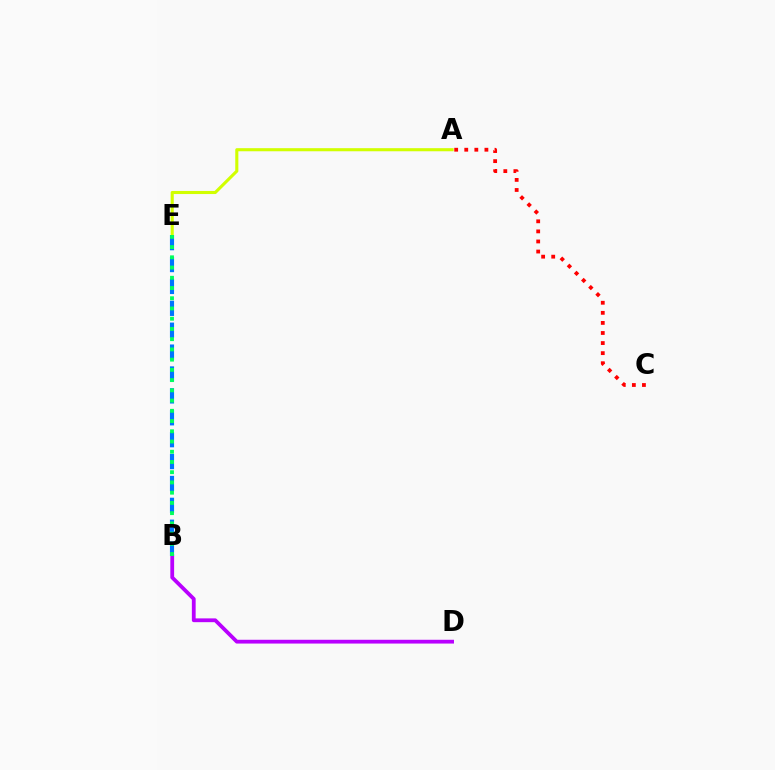{('B', 'D'): [{'color': '#b900ff', 'line_style': 'solid', 'thickness': 2.73}], ('A', 'E'): [{'color': '#d1ff00', 'line_style': 'solid', 'thickness': 2.22}], ('B', 'E'): [{'color': '#0074ff', 'line_style': 'dashed', 'thickness': 2.97}, {'color': '#00ff5c', 'line_style': 'dotted', 'thickness': 2.78}], ('A', 'C'): [{'color': '#ff0000', 'line_style': 'dotted', 'thickness': 2.74}]}